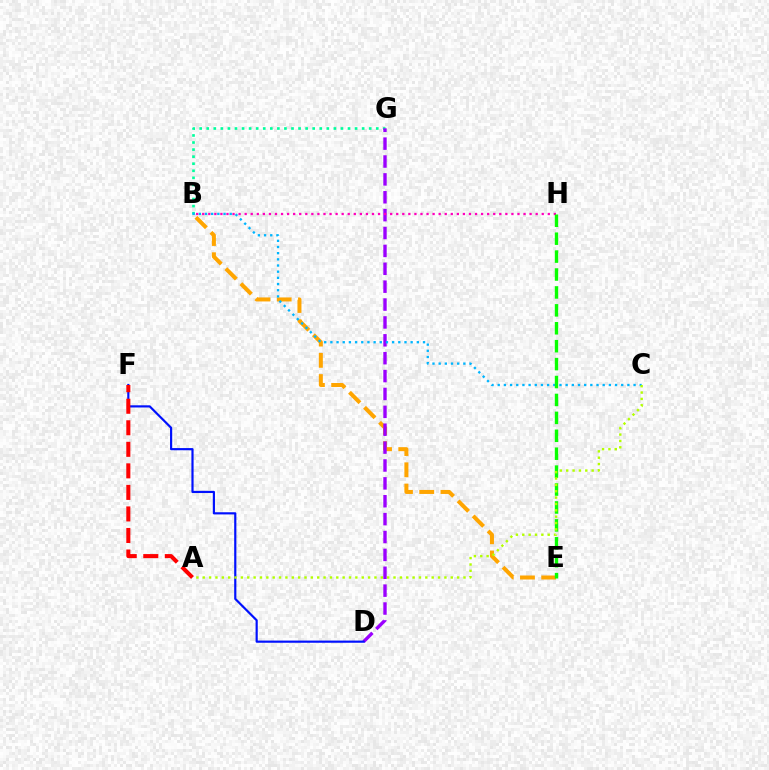{('B', 'G'): [{'color': '#00ff9d', 'line_style': 'dotted', 'thickness': 1.92}], ('B', 'E'): [{'color': '#ffa500', 'line_style': 'dashed', 'thickness': 2.89}], ('D', 'G'): [{'color': '#9b00ff', 'line_style': 'dashed', 'thickness': 2.43}], ('D', 'F'): [{'color': '#0010ff', 'line_style': 'solid', 'thickness': 1.57}], ('B', 'C'): [{'color': '#00b5ff', 'line_style': 'dotted', 'thickness': 1.68}], ('B', 'H'): [{'color': '#ff00bd', 'line_style': 'dotted', 'thickness': 1.65}], ('A', 'F'): [{'color': '#ff0000', 'line_style': 'dashed', 'thickness': 2.93}], ('E', 'H'): [{'color': '#08ff00', 'line_style': 'dashed', 'thickness': 2.43}], ('A', 'C'): [{'color': '#b3ff00', 'line_style': 'dotted', 'thickness': 1.73}]}